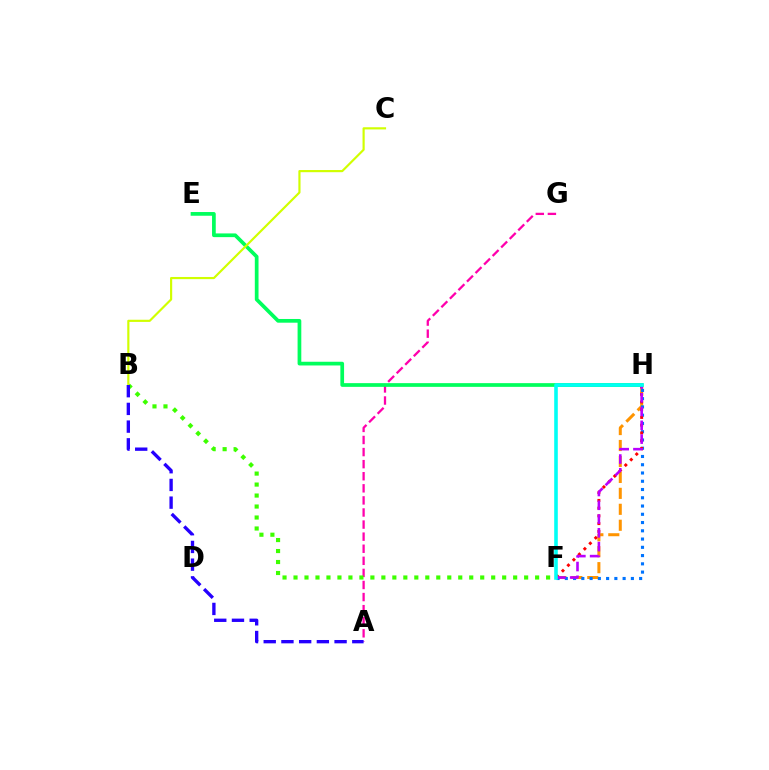{('F', 'H'): [{'color': '#ff9400', 'line_style': 'dashed', 'thickness': 2.17}, {'color': '#0074ff', 'line_style': 'dotted', 'thickness': 2.24}, {'color': '#ff0000', 'line_style': 'dotted', 'thickness': 2.1}, {'color': '#b900ff', 'line_style': 'dashed', 'thickness': 1.87}, {'color': '#00fff6', 'line_style': 'solid', 'thickness': 2.58}], ('A', 'G'): [{'color': '#ff00ac', 'line_style': 'dashed', 'thickness': 1.64}], ('E', 'H'): [{'color': '#00ff5c', 'line_style': 'solid', 'thickness': 2.67}], ('B', 'F'): [{'color': '#3dff00', 'line_style': 'dotted', 'thickness': 2.98}], ('B', 'C'): [{'color': '#d1ff00', 'line_style': 'solid', 'thickness': 1.56}], ('A', 'B'): [{'color': '#2500ff', 'line_style': 'dashed', 'thickness': 2.41}]}